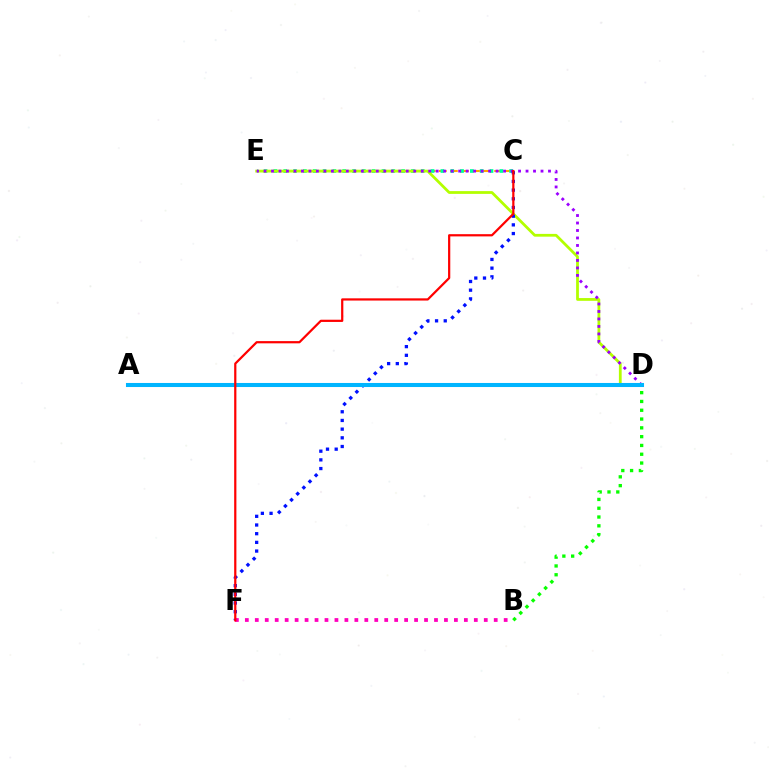{('C', 'E'): [{'color': '#ffa500', 'line_style': 'dashed', 'thickness': 1.5}, {'color': '#00ff9d', 'line_style': 'dotted', 'thickness': 2.67}], ('D', 'E'): [{'color': '#b3ff00', 'line_style': 'solid', 'thickness': 1.99}, {'color': '#9b00ff', 'line_style': 'dotted', 'thickness': 2.03}], ('C', 'F'): [{'color': '#0010ff', 'line_style': 'dotted', 'thickness': 2.36}, {'color': '#ff0000', 'line_style': 'solid', 'thickness': 1.6}], ('B', 'D'): [{'color': '#08ff00', 'line_style': 'dotted', 'thickness': 2.39}], ('B', 'F'): [{'color': '#ff00bd', 'line_style': 'dotted', 'thickness': 2.7}], ('A', 'D'): [{'color': '#00b5ff', 'line_style': 'solid', 'thickness': 2.92}]}